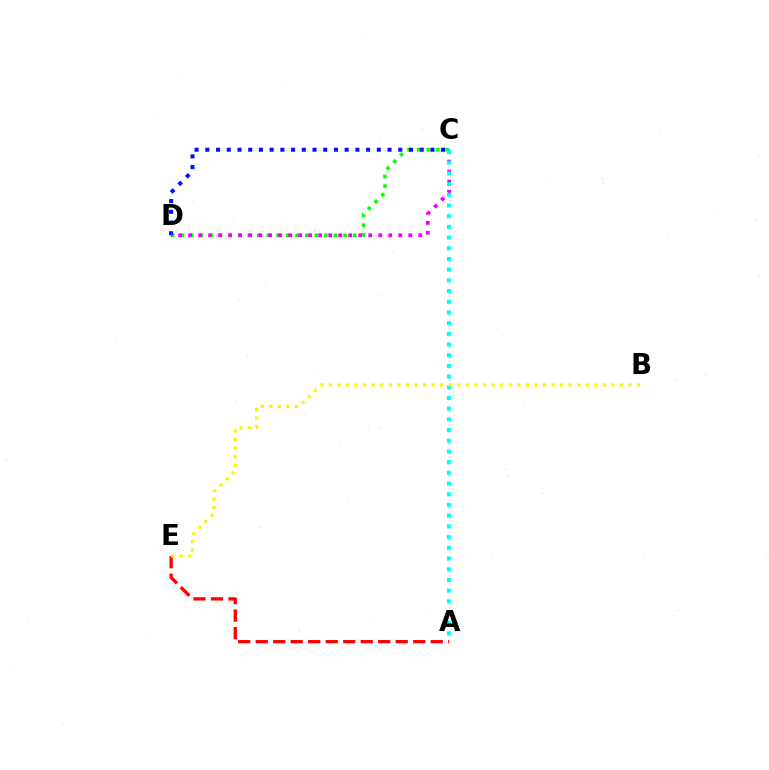{('C', 'D'): [{'color': '#08ff00', 'line_style': 'dotted', 'thickness': 2.6}, {'color': '#0010ff', 'line_style': 'dotted', 'thickness': 2.91}, {'color': '#ee00ff', 'line_style': 'dotted', 'thickness': 2.72}], ('A', 'E'): [{'color': '#ff0000', 'line_style': 'dashed', 'thickness': 2.38}], ('A', 'C'): [{'color': '#00fff6', 'line_style': 'dotted', 'thickness': 2.91}], ('B', 'E'): [{'color': '#fcf500', 'line_style': 'dotted', 'thickness': 2.33}]}